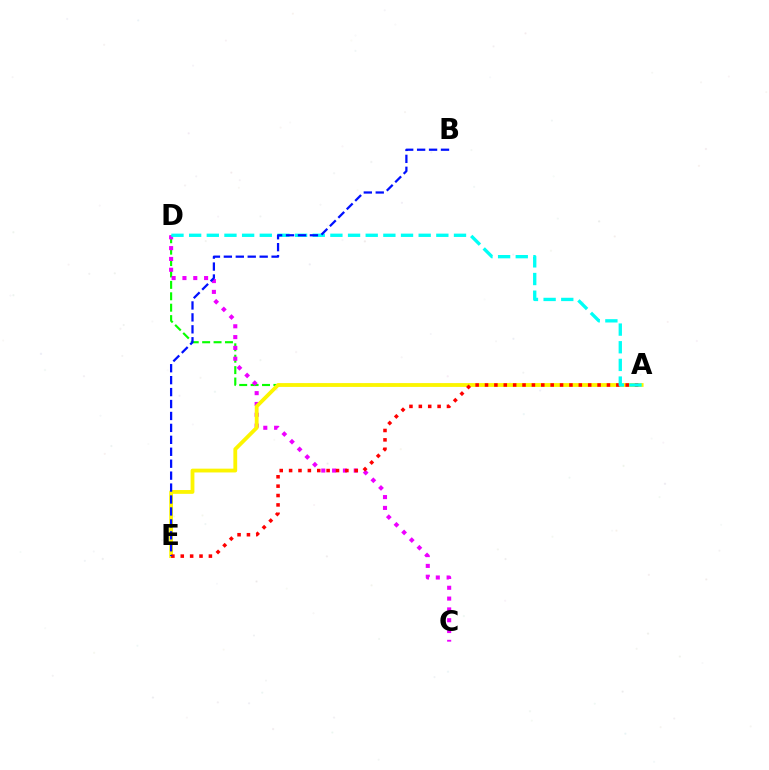{('A', 'D'): [{'color': '#08ff00', 'line_style': 'dashed', 'thickness': 1.55}, {'color': '#00fff6', 'line_style': 'dashed', 'thickness': 2.4}], ('C', 'D'): [{'color': '#ee00ff', 'line_style': 'dotted', 'thickness': 2.94}], ('A', 'E'): [{'color': '#fcf500', 'line_style': 'solid', 'thickness': 2.74}, {'color': '#ff0000', 'line_style': 'dotted', 'thickness': 2.55}], ('B', 'E'): [{'color': '#0010ff', 'line_style': 'dashed', 'thickness': 1.62}]}